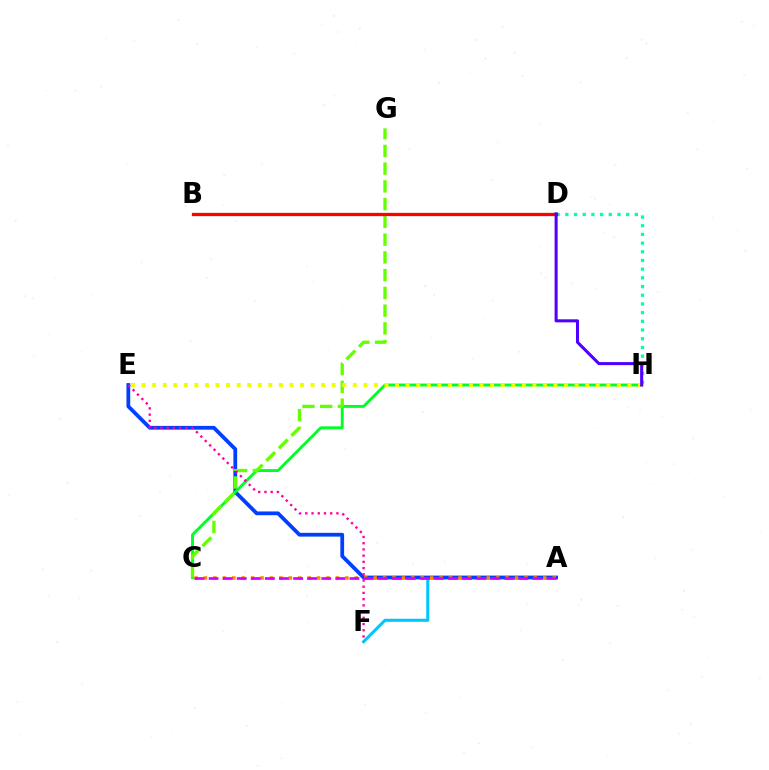{('A', 'F'): [{'color': '#00c7ff', 'line_style': 'solid', 'thickness': 2.19}], ('A', 'E'): [{'color': '#003fff', 'line_style': 'solid', 'thickness': 2.71}], ('C', 'H'): [{'color': '#00ff27', 'line_style': 'solid', 'thickness': 2.09}], ('C', 'G'): [{'color': '#66ff00', 'line_style': 'dashed', 'thickness': 2.41}], ('A', 'C'): [{'color': '#ff8800', 'line_style': 'dotted', 'thickness': 2.56}, {'color': '#d600ff', 'line_style': 'dashed', 'thickness': 1.91}], ('D', 'H'): [{'color': '#00ffaf', 'line_style': 'dotted', 'thickness': 2.36}, {'color': '#4f00ff', 'line_style': 'solid', 'thickness': 2.19}], ('E', 'H'): [{'color': '#eeff00', 'line_style': 'dotted', 'thickness': 2.87}], ('B', 'D'): [{'color': '#ff0000', 'line_style': 'solid', 'thickness': 2.37}], ('E', 'F'): [{'color': '#ff00a0', 'line_style': 'dotted', 'thickness': 1.69}]}